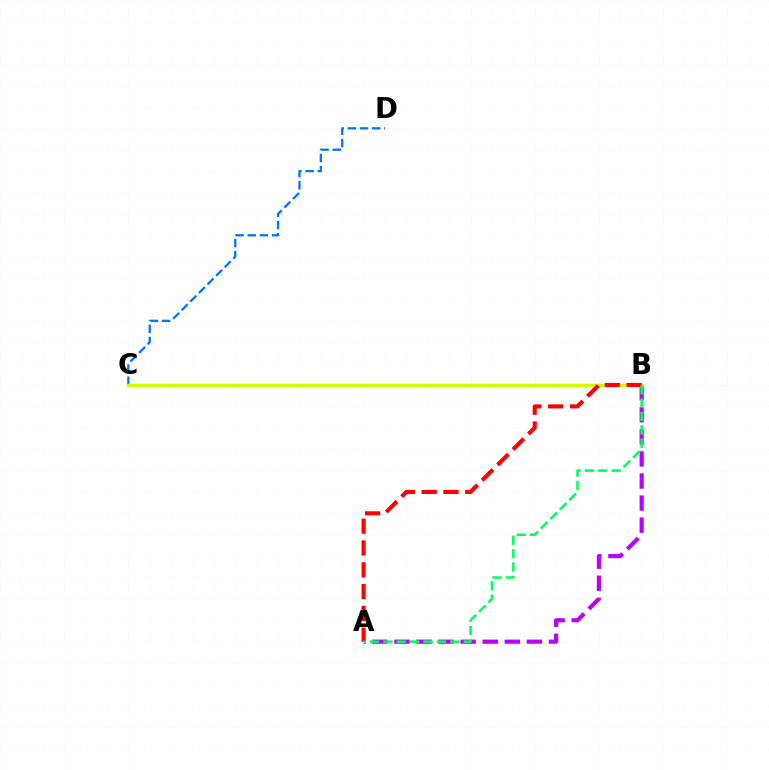{('A', 'B'): [{'color': '#b900ff', 'line_style': 'dashed', 'thickness': 3.0}, {'color': '#ff0000', 'line_style': 'dashed', 'thickness': 2.96}, {'color': '#00ff5c', 'line_style': 'dashed', 'thickness': 1.82}], ('C', 'D'): [{'color': '#0074ff', 'line_style': 'dashed', 'thickness': 1.65}], ('B', 'C'): [{'color': '#d1ff00', 'line_style': 'solid', 'thickness': 2.5}]}